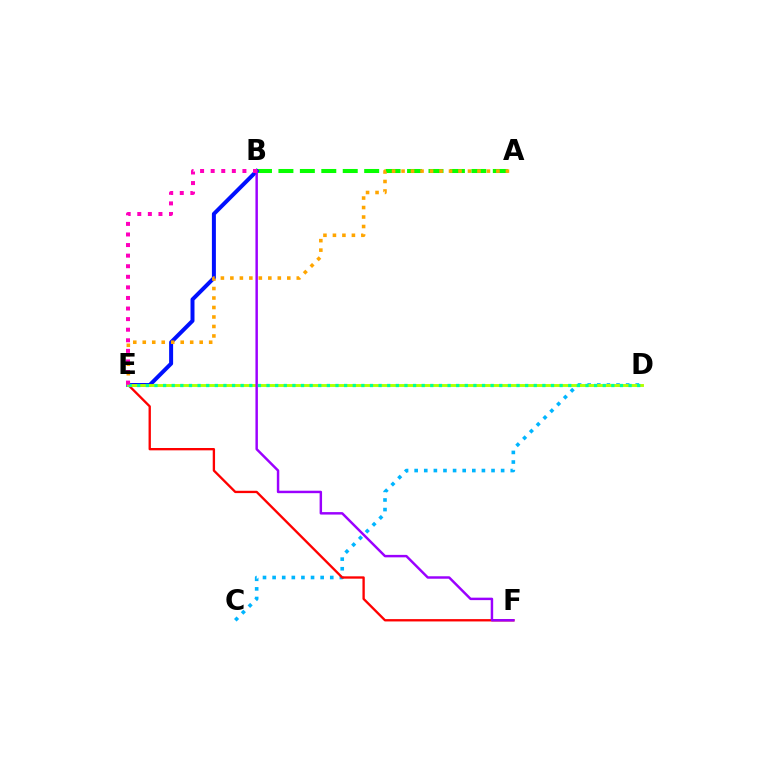{('A', 'B'): [{'color': '#08ff00', 'line_style': 'dashed', 'thickness': 2.91}], ('B', 'E'): [{'color': '#0010ff', 'line_style': 'solid', 'thickness': 2.87}, {'color': '#ff00bd', 'line_style': 'dotted', 'thickness': 2.88}], ('C', 'D'): [{'color': '#00b5ff', 'line_style': 'dotted', 'thickness': 2.61}], ('E', 'F'): [{'color': '#ff0000', 'line_style': 'solid', 'thickness': 1.68}], ('D', 'E'): [{'color': '#b3ff00', 'line_style': 'solid', 'thickness': 2.09}, {'color': '#00ff9d', 'line_style': 'dotted', 'thickness': 2.34}], ('A', 'E'): [{'color': '#ffa500', 'line_style': 'dotted', 'thickness': 2.58}], ('B', 'F'): [{'color': '#9b00ff', 'line_style': 'solid', 'thickness': 1.77}]}